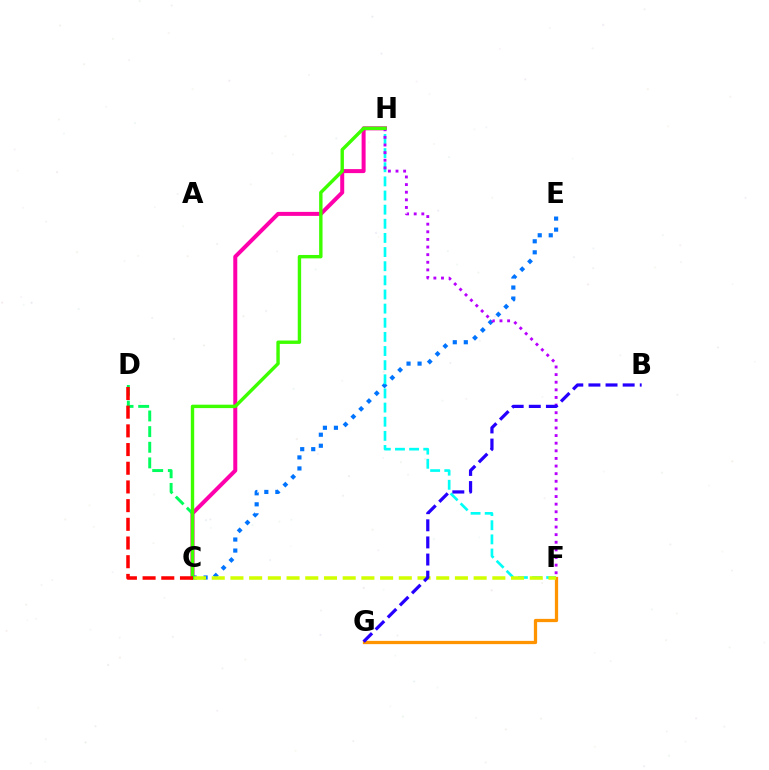{('C', 'H'): [{'color': '#ff00ac', 'line_style': 'solid', 'thickness': 2.88}, {'color': '#3dff00', 'line_style': 'solid', 'thickness': 2.45}], ('C', 'E'): [{'color': '#0074ff', 'line_style': 'dotted', 'thickness': 2.99}], ('F', 'H'): [{'color': '#00fff6', 'line_style': 'dashed', 'thickness': 1.92}, {'color': '#b900ff', 'line_style': 'dotted', 'thickness': 2.07}], ('F', 'G'): [{'color': '#ff9400', 'line_style': 'solid', 'thickness': 2.34}], ('C', 'D'): [{'color': '#00ff5c', 'line_style': 'dashed', 'thickness': 2.12}, {'color': '#ff0000', 'line_style': 'dashed', 'thickness': 2.54}], ('C', 'F'): [{'color': '#d1ff00', 'line_style': 'dashed', 'thickness': 2.54}], ('B', 'G'): [{'color': '#2500ff', 'line_style': 'dashed', 'thickness': 2.33}]}